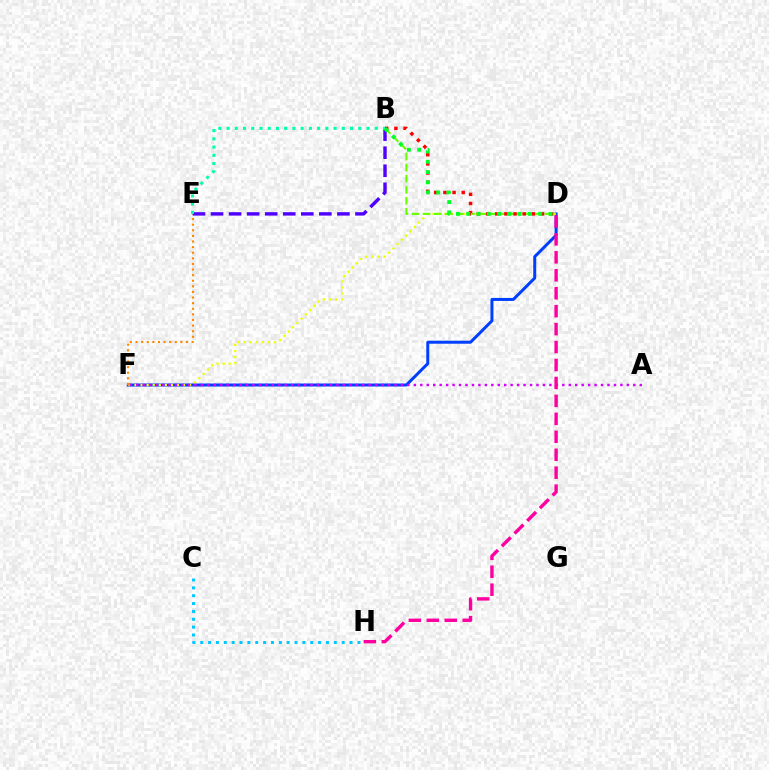{('D', 'F'): [{'color': '#003fff', 'line_style': 'solid', 'thickness': 2.16}, {'color': '#eeff00', 'line_style': 'dotted', 'thickness': 1.65}], ('B', 'D'): [{'color': '#66ff00', 'line_style': 'dashed', 'thickness': 1.5}, {'color': '#ff0000', 'line_style': 'dotted', 'thickness': 2.49}, {'color': '#00ff27', 'line_style': 'dotted', 'thickness': 2.8}], ('A', 'F'): [{'color': '#d600ff', 'line_style': 'dotted', 'thickness': 1.75}], ('E', 'F'): [{'color': '#ff8800', 'line_style': 'dotted', 'thickness': 1.52}], ('D', 'H'): [{'color': '#ff00a0', 'line_style': 'dashed', 'thickness': 2.44}], ('B', 'E'): [{'color': '#4f00ff', 'line_style': 'dashed', 'thickness': 2.45}, {'color': '#00ffaf', 'line_style': 'dotted', 'thickness': 2.24}], ('C', 'H'): [{'color': '#00c7ff', 'line_style': 'dotted', 'thickness': 2.14}]}